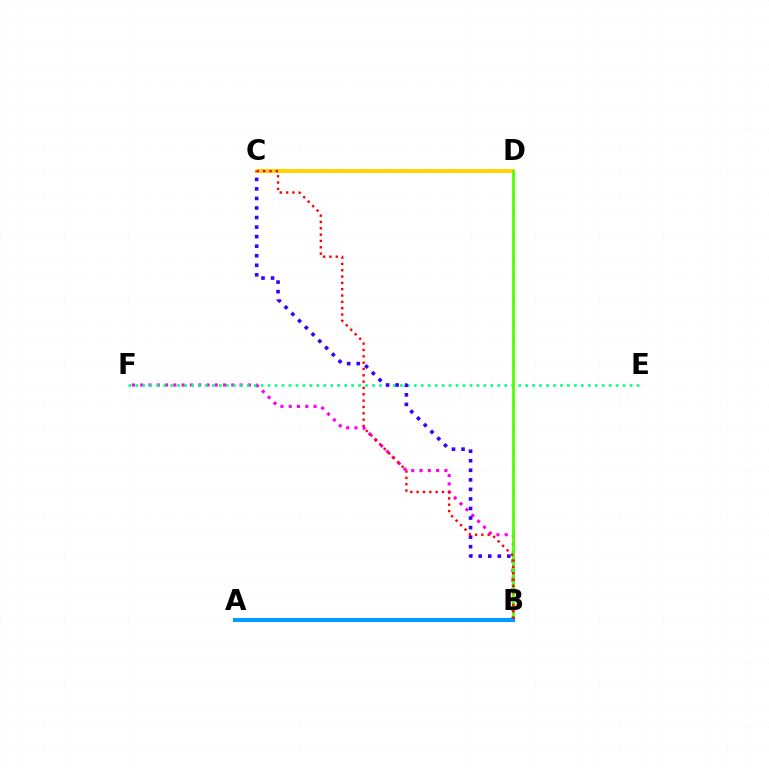{('B', 'F'): [{'color': '#ff00ed', 'line_style': 'dotted', 'thickness': 2.25}], ('E', 'F'): [{'color': '#00ff86', 'line_style': 'dotted', 'thickness': 1.89}], ('C', 'D'): [{'color': '#ffd500', 'line_style': 'solid', 'thickness': 2.86}], ('B', 'C'): [{'color': '#3700ff', 'line_style': 'dotted', 'thickness': 2.59}, {'color': '#ff0000', 'line_style': 'dotted', 'thickness': 1.72}], ('B', 'D'): [{'color': '#4fff00', 'line_style': 'solid', 'thickness': 2.01}], ('A', 'B'): [{'color': '#009eff', 'line_style': 'solid', 'thickness': 2.89}]}